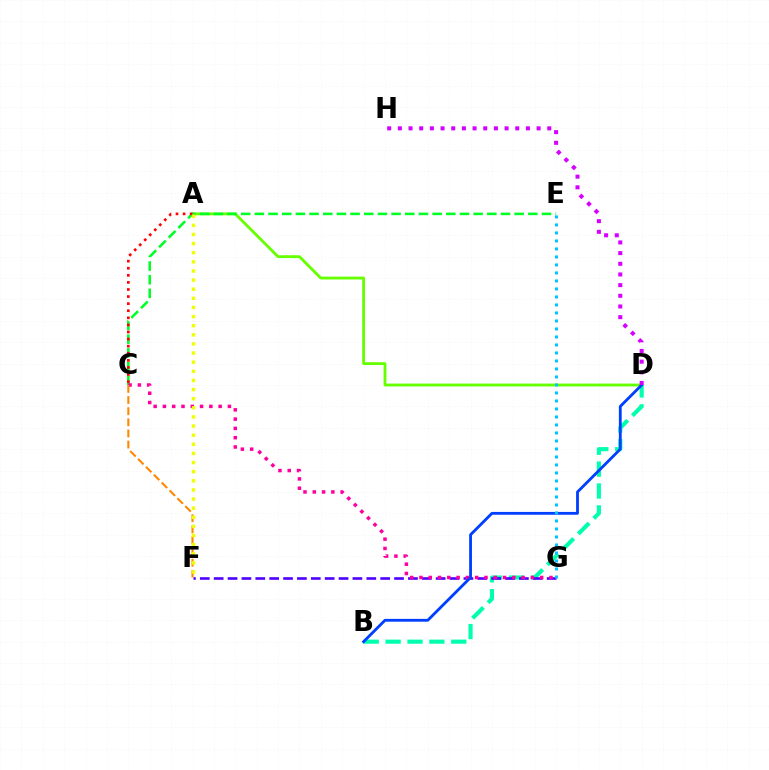{('A', 'D'): [{'color': '#66ff00', 'line_style': 'solid', 'thickness': 2.04}], ('B', 'D'): [{'color': '#00ffaf', 'line_style': 'dashed', 'thickness': 2.97}, {'color': '#003fff', 'line_style': 'solid', 'thickness': 2.03}], ('F', 'G'): [{'color': '#4f00ff', 'line_style': 'dashed', 'thickness': 1.88}], ('C', 'E'): [{'color': '#00ff27', 'line_style': 'dashed', 'thickness': 1.86}], ('A', 'C'): [{'color': '#ff0000', 'line_style': 'dotted', 'thickness': 1.93}], ('C', 'G'): [{'color': '#ff00a0', 'line_style': 'dotted', 'thickness': 2.52}], ('C', 'F'): [{'color': '#ff8800', 'line_style': 'dashed', 'thickness': 1.51}], ('A', 'F'): [{'color': '#eeff00', 'line_style': 'dotted', 'thickness': 2.48}], ('E', 'G'): [{'color': '#00c7ff', 'line_style': 'dotted', 'thickness': 2.17}], ('D', 'H'): [{'color': '#d600ff', 'line_style': 'dotted', 'thickness': 2.9}]}